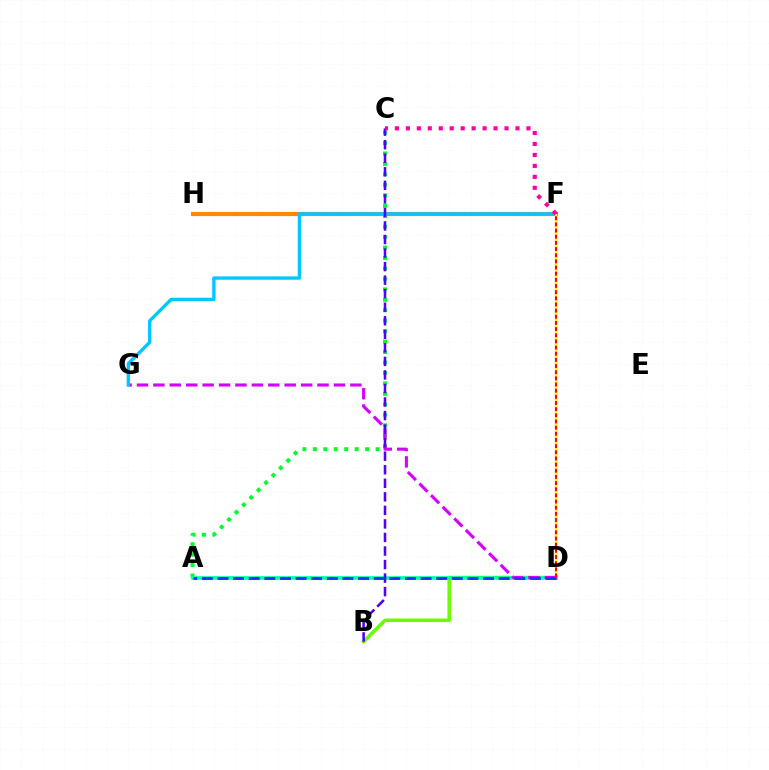{('A', 'C'): [{'color': '#00ff27', 'line_style': 'dotted', 'thickness': 2.84}], ('F', 'H'): [{'color': '#ff8800', 'line_style': 'solid', 'thickness': 2.98}], ('B', 'D'): [{'color': '#66ff00', 'line_style': 'solid', 'thickness': 2.52}], ('A', 'D'): [{'color': '#00ffaf', 'line_style': 'solid', 'thickness': 2.63}, {'color': '#003fff', 'line_style': 'dashed', 'thickness': 2.12}], ('D', 'G'): [{'color': '#d600ff', 'line_style': 'dashed', 'thickness': 2.23}], ('F', 'G'): [{'color': '#00c7ff', 'line_style': 'solid', 'thickness': 2.43}], ('D', 'F'): [{'color': '#ff0000', 'line_style': 'solid', 'thickness': 1.55}, {'color': '#eeff00', 'line_style': 'dotted', 'thickness': 1.67}], ('B', 'C'): [{'color': '#4f00ff', 'line_style': 'dashed', 'thickness': 1.84}], ('C', 'F'): [{'color': '#ff00a0', 'line_style': 'dotted', 'thickness': 2.98}]}